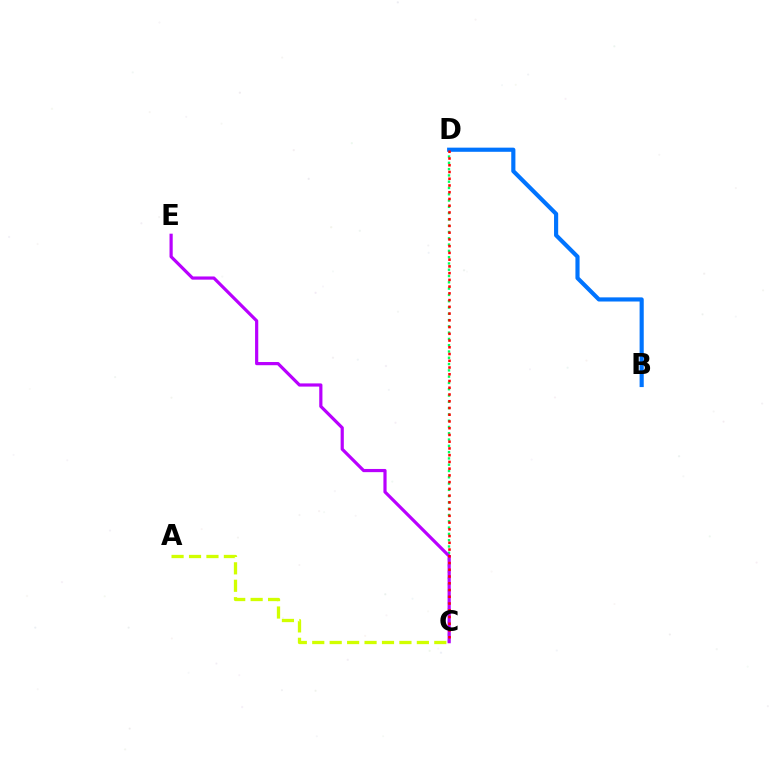{('C', 'D'): [{'color': '#00ff5c', 'line_style': 'dotted', 'thickness': 1.71}, {'color': '#ff0000', 'line_style': 'dotted', 'thickness': 1.83}], ('C', 'E'): [{'color': '#b900ff', 'line_style': 'solid', 'thickness': 2.3}], ('B', 'D'): [{'color': '#0074ff', 'line_style': 'solid', 'thickness': 2.98}], ('A', 'C'): [{'color': '#d1ff00', 'line_style': 'dashed', 'thickness': 2.37}]}